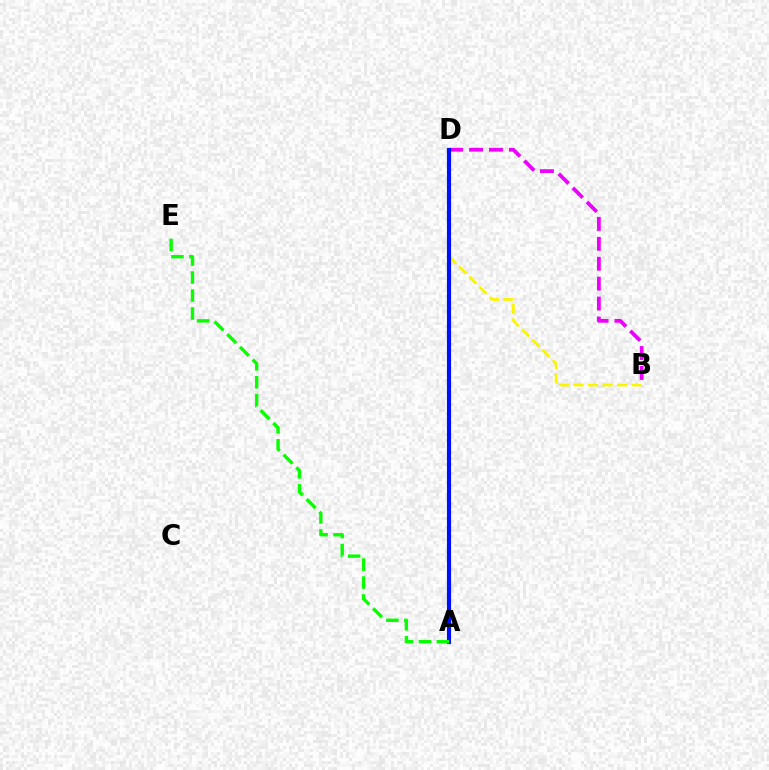{('A', 'D'): [{'color': '#ff0000', 'line_style': 'dashed', 'thickness': 2.83}, {'color': '#00fff6', 'line_style': 'dotted', 'thickness': 2.57}, {'color': '#0010ff', 'line_style': 'solid', 'thickness': 2.99}], ('B', 'D'): [{'color': '#fcf500', 'line_style': 'dashed', 'thickness': 1.97}, {'color': '#ee00ff', 'line_style': 'dashed', 'thickness': 2.71}], ('A', 'E'): [{'color': '#08ff00', 'line_style': 'dashed', 'thickness': 2.44}]}